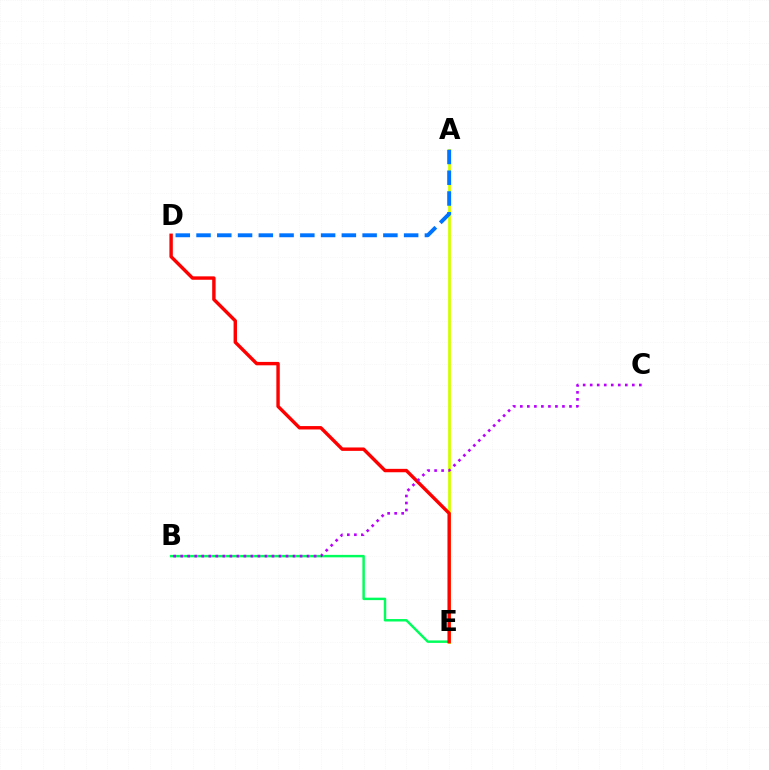{('B', 'E'): [{'color': '#00ff5c', 'line_style': 'solid', 'thickness': 1.77}], ('A', 'E'): [{'color': '#d1ff00', 'line_style': 'solid', 'thickness': 1.99}], ('A', 'D'): [{'color': '#0074ff', 'line_style': 'dashed', 'thickness': 2.82}], ('D', 'E'): [{'color': '#ff0000', 'line_style': 'solid', 'thickness': 2.45}], ('B', 'C'): [{'color': '#b900ff', 'line_style': 'dotted', 'thickness': 1.91}]}